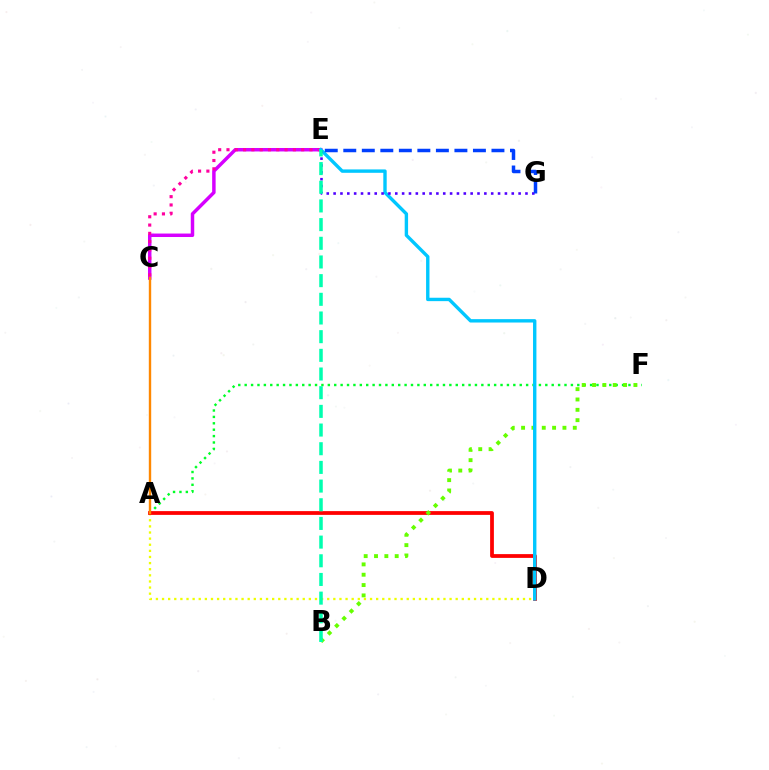{('C', 'E'): [{'color': '#d600ff', 'line_style': 'solid', 'thickness': 2.5}, {'color': '#ff00a0', 'line_style': 'dotted', 'thickness': 2.25}], ('A', 'D'): [{'color': '#eeff00', 'line_style': 'dotted', 'thickness': 1.66}, {'color': '#ff0000', 'line_style': 'solid', 'thickness': 2.71}], ('A', 'F'): [{'color': '#00ff27', 'line_style': 'dotted', 'thickness': 1.74}], ('B', 'F'): [{'color': '#66ff00', 'line_style': 'dotted', 'thickness': 2.81}], ('D', 'E'): [{'color': '#00c7ff', 'line_style': 'solid', 'thickness': 2.44}], ('E', 'G'): [{'color': '#4f00ff', 'line_style': 'dotted', 'thickness': 1.86}, {'color': '#003fff', 'line_style': 'dashed', 'thickness': 2.52}], ('B', 'E'): [{'color': '#00ffaf', 'line_style': 'dashed', 'thickness': 2.54}], ('A', 'C'): [{'color': '#ff8800', 'line_style': 'solid', 'thickness': 1.72}]}